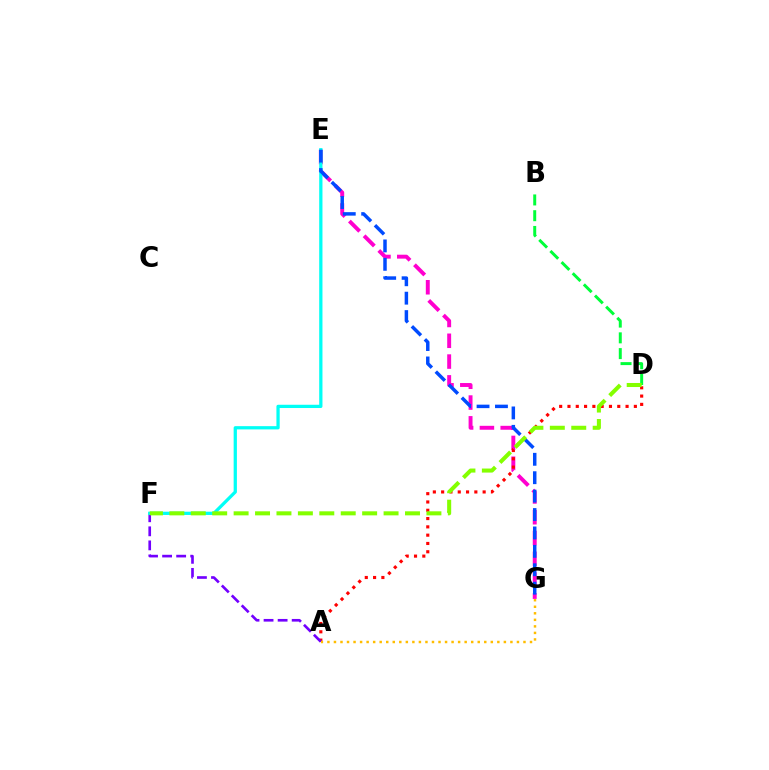{('E', 'G'): [{'color': '#ff00cf', 'line_style': 'dashed', 'thickness': 2.82}, {'color': '#004bff', 'line_style': 'dashed', 'thickness': 2.5}], ('B', 'D'): [{'color': '#00ff39', 'line_style': 'dashed', 'thickness': 2.14}], ('A', 'D'): [{'color': '#ff0000', 'line_style': 'dotted', 'thickness': 2.25}], ('A', 'F'): [{'color': '#7200ff', 'line_style': 'dashed', 'thickness': 1.91}], ('E', 'F'): [{'color': '#00fff6', 'line_style': 'solid', 'thickness': 2.35}], ('D', 'F'): [{'color': '#84ff00', 'line_style': 'dashed', 'thickness': 2.91}], ('A', 'G'): [{'color': '#ffbd00', 'line_style': 'dotted', 'thickness': 1.78}]}